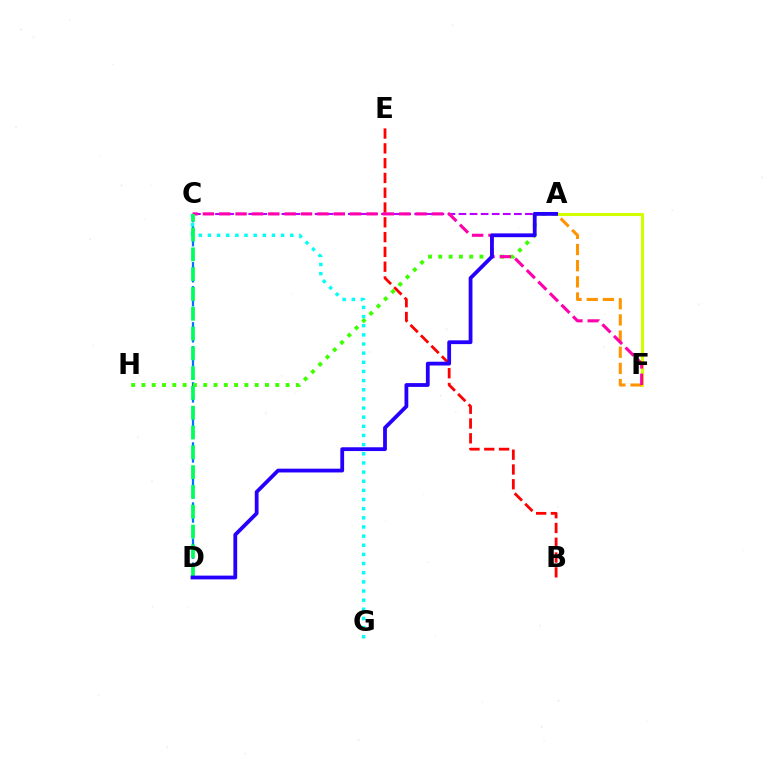{('B', 'E'): [{'color': '#ff0000', 'line_style': 'dashed', 'thickness': 2.01}], ('C', 'D'): [{'color': '#0074ff', 'line_style': 'dashed', 'thickness': 1.63}, {'color': '#00ff5c', 'line_style': 'dashed', 'thickness': 2.69}], ('A', 'F'): [{'color': '#d1ff00', 'line_style': 'solid', 'thickness': 2.22}, {'color': '#ff9400', 'line_style': 'dashed', 'thickness': 2.2}], ('A', 'H'): [{'color': '#3dff00', 'line_style': 'dotted', 'thickness': 2.8}], ('C', 'G'): [{'color': '#00fff6', 'line_style': 'dotted', 'thickness': 2.49}], ('A', 'C'): [{'color': '#b900ff', 'line_style': 'dashed', 'thickness': 1.5}], ('C', 'F'): [{'color': '#ff00ac', 'line_style': 'dashed', 'thickness': 2.22}], ('A', 'D'): [{'color': '#2500ff', 'line_style': 'solid', 'thickness': 2.73}]}